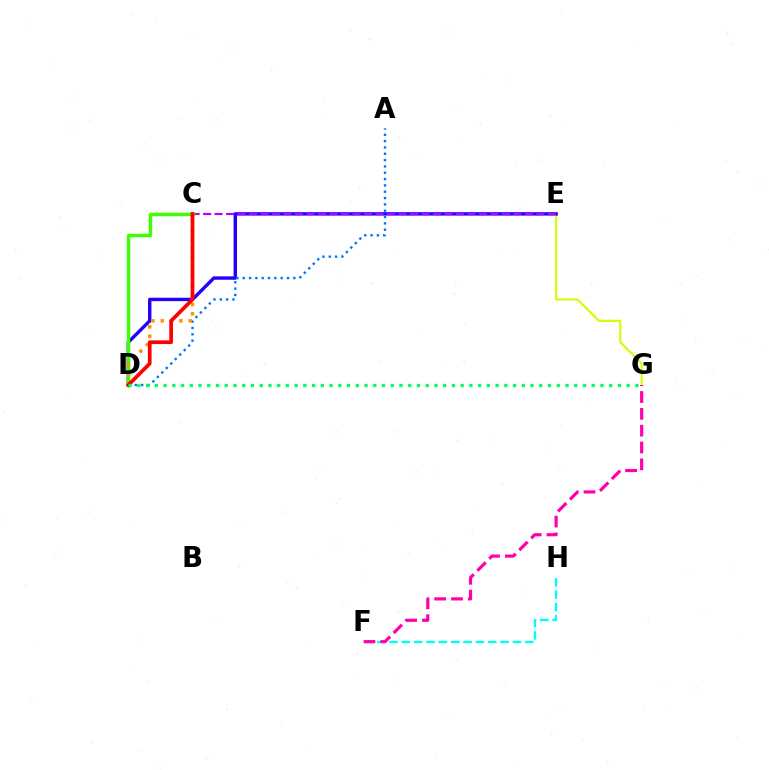{('F', 'H'): [{'color': '#00fff6', 'line_style': 'dashed', 'thickness': 1.68}], ('E', 'G'): [{'color': '#d1ff00', 'line_style': 'solid', 'thickness': 1.52}], ('D', 'E'): [{'color': '#2500ff', 'line_style': 'solid', 'thickness': 2.46}], ('C', 'E'): [{'color': '#b900ff', 'line_style': 'dashed', 'thickness': 1.56}], ('A', 'D'): [{'color': '#0074ff', 'line_style': 'dotted', 'thickness': 1.72}], ('C', 'D'): [{'color': '#3dff00', 'line_style': 'solid', 'thickness': 2.47}, {'color': '#ff9400', 'line_style': 'dotted', 'thickness': 2.53}, {'color': '#ff0000', 'line_style': 'solid', 'thickness': 2.67}], ('F', 'G'): [{'color': '#ff00ac', 'line_style': 'dashed', 'thickness': 2.29}], ('D', 'G'): [{'color': '#00ff5c', 'line_style': 'dotted', 'thickness': 2.37}]}